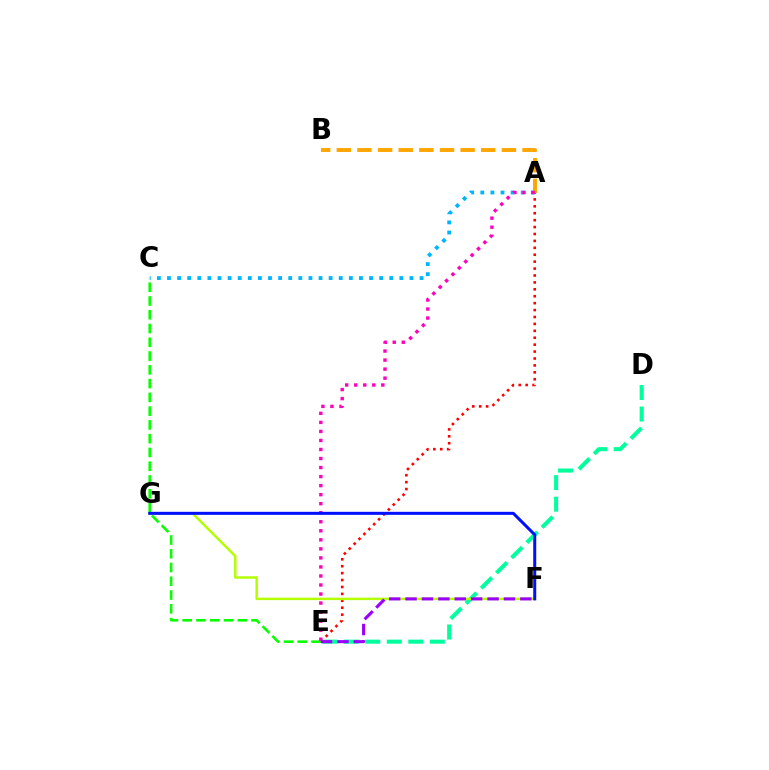{('A', 'E'): [{'color': '#ff0000', 'line_style': 'dotted', 'thickness': 1.88}, {'color': '#ff00bd', 'line_style': 'dotted', 'thickness': 2.45}], ('D', 'E'): [{'color': '#00ff9d', 'line_style': 'dashed', 'thickness': 2.92}], ('A', 'C'): [{'color': '#00b5ff', 'line_style': 'dotted', 'thickness': 2.75}], ('F', 'G'): [{'color': '#b3ff00', 'line_style': 'solid', 'thickness': 1.77}, {'color': '#0010ff', 'line_style': 'solid', 'thickness': 2.17}], ('A', 'B'): [{'color': '#ffa500', 'line_style': 'dashed', 'thickness': 2.8}], ('C', 'E'): [{'color': '#08ff00', 'line_style': 'dashed', 'thickness': 1.87}], ('E', 'F'): [{'color': '#9b00ff', 'line_style': 'dashed', 'thickness': 2.23}]}